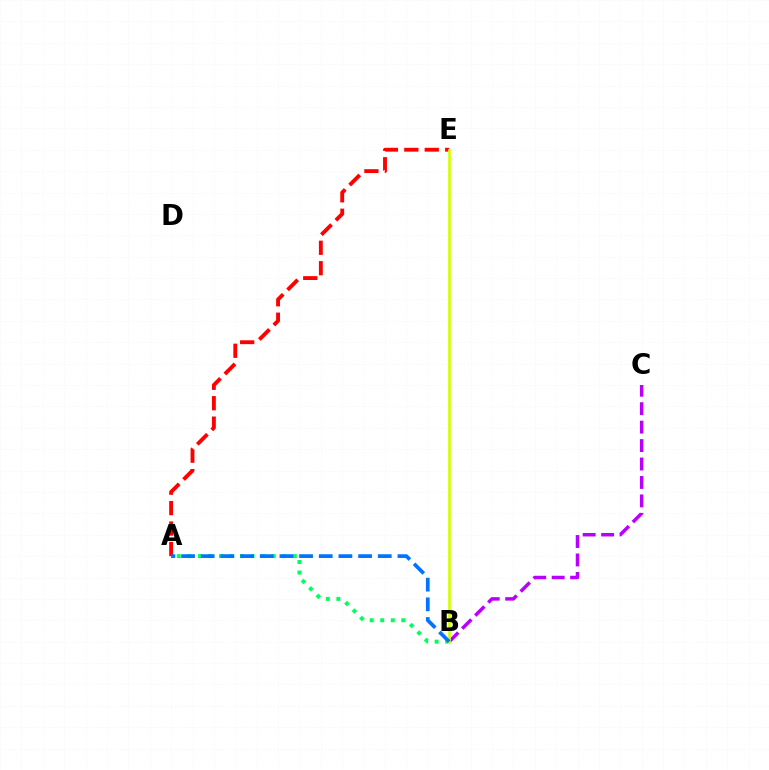{('A', 'B'): [{'color': '#00ff5c', 'line_style': 'dotted', 'thickness': 2.87}, {'color': '#0074ff', 'line_style': 'dashed', 'thickness': 2.67}], ('A', 'E'): [{'color': '#ff0000', 'line_style': 'dashed', 'thickness': 2.78}], ('B', 'C'): [{'color': '#b900ff', 'line_style': 'dashed', 'thickness': 2.51}], ('B', 'E'): [{'color': '#d1ff00', 'line_style': 'solid', 'thickness': 1.93}]}